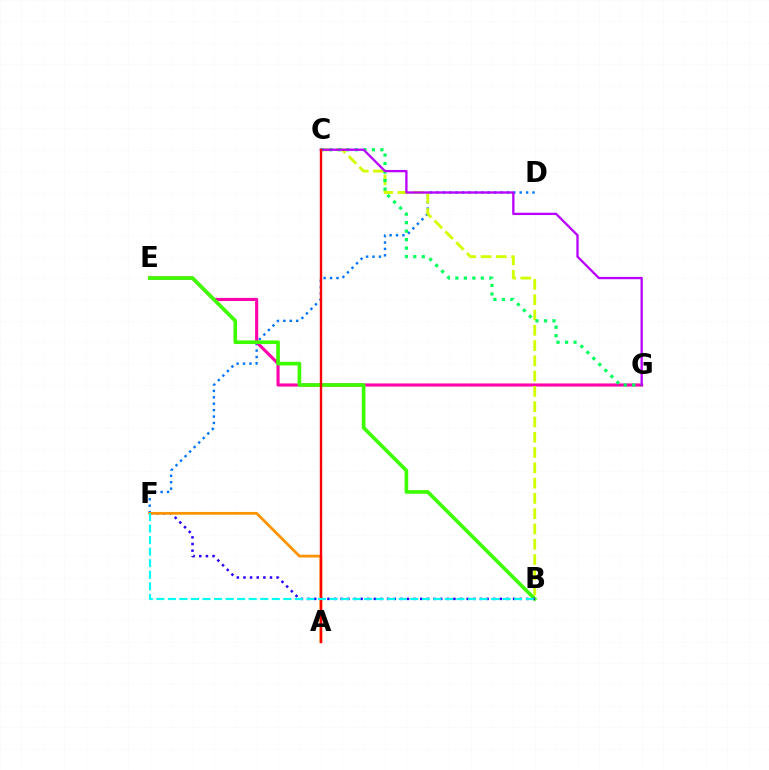{('D', 'F'): [{'color': '#0074ff', 'line_style': 'dotted', 'thickness': 1.74}], ('E', 'G'): [{'color': '#ff00ac', 'line_style': 'solid', 'thickness': 2.23}], ('B', 'C'): [{'color': '#d1ff00', 'line_style': 'dashed', 'thickness': 2.08}], ('C', 'G'): [{'color': '#00ff5c', 'line_style': 'dotted', 'thickness': 2.31}, {'color': '#b900ff', 'line_style': 'solid', 'thickness': 1.66}], ('B', 'E'): [{'color': '#3dff00', 'line_style': 'solid', 'thickness': 2.63}], ('B', 'F'): [{'color': '#2500ff', 'line_style': 'dotted', 'thickness': 1.8}, {'color': '#00fff6', 'line_style': 'dashed', 'thickness': 1.57}], ('A', 'F'): [{'color': '#ff9400', 'line_style': 'solid', 'thickness': 2.0}], ('A', 'C'): [{'color': '#ff0000', 'line_style': 'solid', 'thickness': 1.71}]}